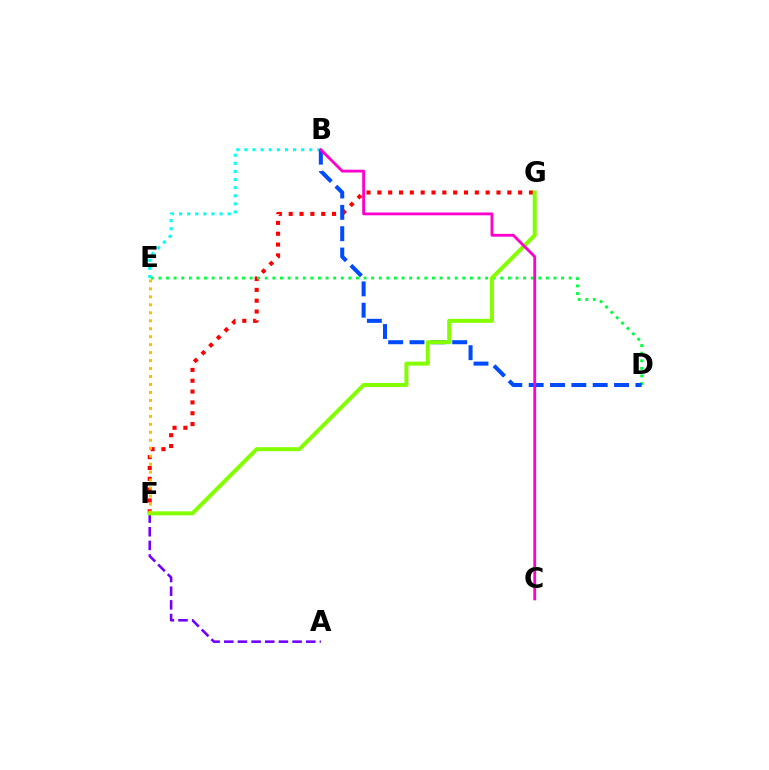{('F', 'G'): [{'color': '#ff0000', 'line_style': 'dotted', 'thickness': 2.94}, {'color': '#84ff00', 'line_style': 'solid', 'thickness': 2.88}], ('B', 'E'): [{'color': '#00fff6', 'line_style': 'dotted', 'thickness': 2.2}], ('D', 'E'): [{'color': '#00ff39', 'line_style': 'dotted', 'thickness': 2.06}], ('A', 'F'): [{'color': '#7200ff', 'line_style': 'dashed', 'thickness': 1.86}], ('B', 'D'): [{'color': '#004bff', 'line_style': 'dashed', 'thickness': 2.9}], ('E', 'F'): [{'color': '#ffbd00', 'line_style': 'dotted', 'thickness': 2.16}], ('B', 'C'): [{'color': '#ff00cf', 'line_style': 'solid', 'thickness': 2.03}]}